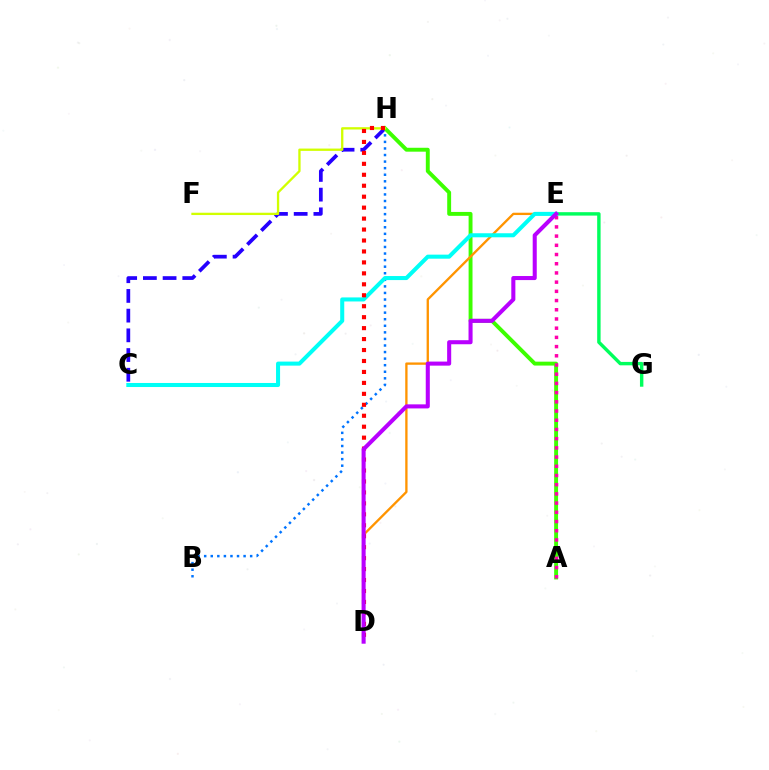{('C', 'H'): [{'color': '#2500ff', 'line_style': 'dashed', 'thickness': 2.68}], ('B', 'H'): [{'color': '#0074ff', 'line_style': 'dotted', 'thickness': 1.78}], ('A', 'H'): [{'color': '#3dff00', 'line_style': 'solid', 'thickness': 2.81}], ('F', 'H'): [{'color': '#d1ff00', 'line_style': 'solid', 'thickness': 1.67}], ('D', 'E'): [{'color': '#ff9400', 'line_style': 'solid', 'thickness': 1.67}, {'color': '#b900ff', 'line_style': 'solid', 'thickness': 2.92}], ('E', 'G'): [{'color': '#00ff5c', 'line_style': 'solid', 'thickness': 2.46}], ('C', 'E'): [{'color': '#00fff6', 'line_style': 'solid', 'thickness': 2.91}], ('D', 'H'): [{'color': '#ff0000', 'line_style': 'dotted', 'thickness': 2.98}], ('A', 'E'): [{'color': '#ff00ac', 'line_style': 'dotted', 'thickness': 2.5}]}